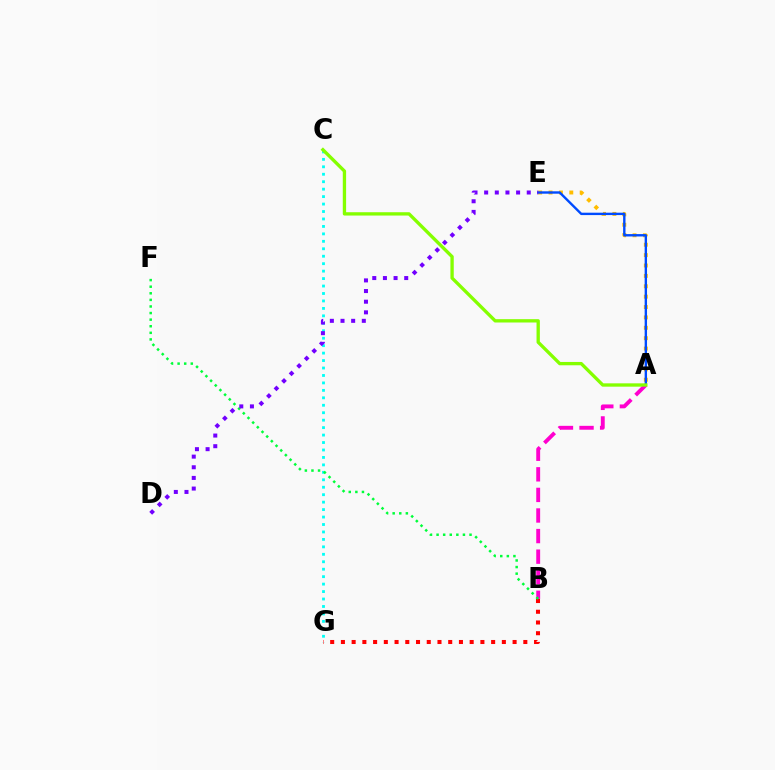{('A', 'E'): [{'color': '#ffbd00', 'line_style': 'dotted', 'thickness': 2.82}, {'color': '#004bff', 'line_style': 'solid', 'thickness': 1.72}], ('C', 'G'): [{'color': '#00fff6', 'line_style': 'dotted', 'thickness': 2.02}], ('A', 'B'): [{'color': '#ff00cf', 'line_style': 'dashed', 'thickness': 2.8}], ('B', 'G'): [{'color': '#ff0000', 'line_style': 'dotted', 'thickness': 2.92}], ('B', 'F'): [{'color': '#00ff39', 'line_style': 'dotted', 'thickness': 1.79}], ('A', 'C'): [{'color': '#84ff00', 'line_style': 'solid', 'thickness': 2.39}], ('D', 'E'): [{'color': '#7200ff', 'line_style': 'dotted', 'thickness': 2.89}]}